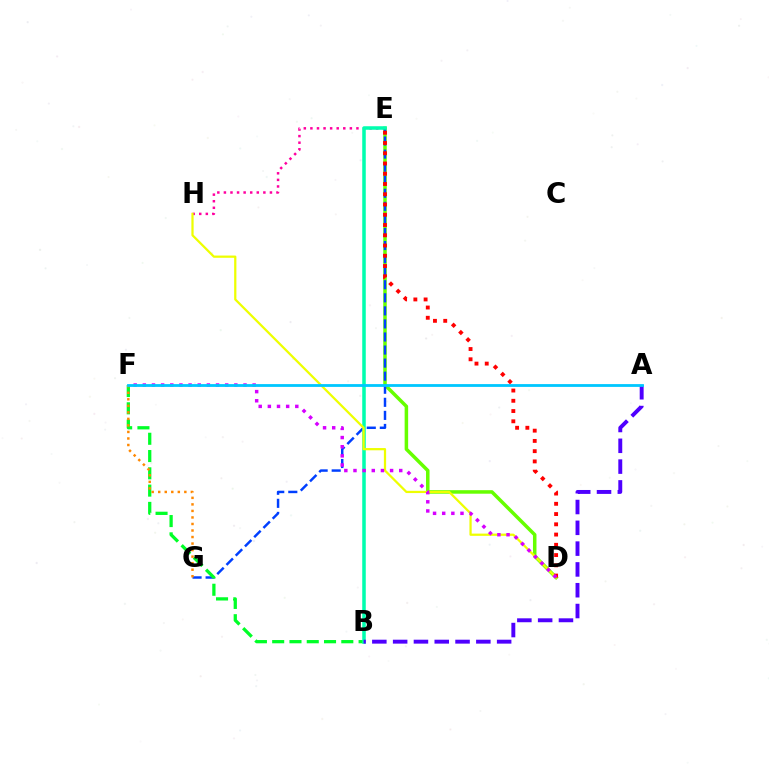{('D', 'E'): [{'color': '#66ff00', 'line_style': 'solid', 'thickness': 2.53}, {'color': '#ff0000', 'line_style': 'dotted', 'thickness': 2.79}], ('E', 'H'): [{'color': '#ff00a0', 'line_style': 'dotted', 'thickness': 1.79}], ('E', 'G'): [{'color': '#003fff', 'line_style': 'dashed', 'thickness': 1.77}], ('B', 'F'): [{'color': '#00ff27', 'line_style': 'dashed', 'thickness': 2.35}], ('B', 'E'): [{'color': '#00ffaf', 'line_style': 'solid', 'thickness': 2.54}], ('D', 'H'): [{'color': '#eeff00', 'line_style': 'solid', 'thickness': 1.62}], ('A', 'B'): [{'color': '#4f00ff', 'line_style': 'dashed', 'thickness': 2.83}], ('D', 'F'): [{'color': '#d600ff', 'line_style': 'dotted', 'thickness': 2.49}], ('F', 'G'): [{'color': '#ff8800', 'line_style': 'dotted', 'thickness': 1.77}], ('A', 'F'): [{'color': '#00c7ff', 'line_style': 'solid', 'thickness': 2.02}]}